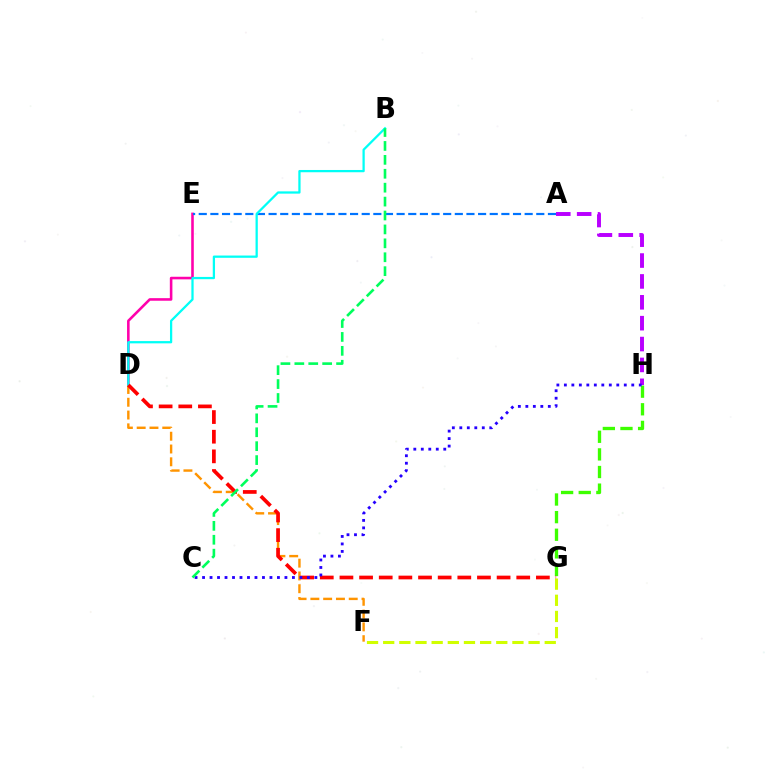{('D', 'E'): [{'color': '#ff00ac', 'line_style': 'solid', 'thickness': 1.86}], ('D', 'F'): [{'color': '#ff9400', 'line_style': 'dashed', 'thickness': 1.74}], ('A', 'E'): [{'color': '#0074ff', 'line_style': 'dashed', 'thickness': 1.58}], ('G', 'H'): [{'color': '#3dff00', 'line_style': 'dashed', 'thickness': 2.39}], ('B', 'D'): [{'color': '#00fff6', 'line_style': 'solid', 'thickness': 1.63}], ('D', 'G'): [{'color': '#ff0000', 'line_style': 'dashed', 'thickness': 2.67}], ('F', 'G'): [{'color': '#d1ff00', 'line_style': 'dashed', 'thickness': 2.19}], ('A', 'H'): [{'color': '#b900ff', 'line_style': 'dashed', 'thickness': 2.84}], ('C', 'H'): [{'color': '#2500ff', 'line_style': 'dotted', 'thickness': 2.03}], ('B', 'C'): [{'color': '#00ff5c', 'line_style': 'dashed', 'thickness': 1.89}]}